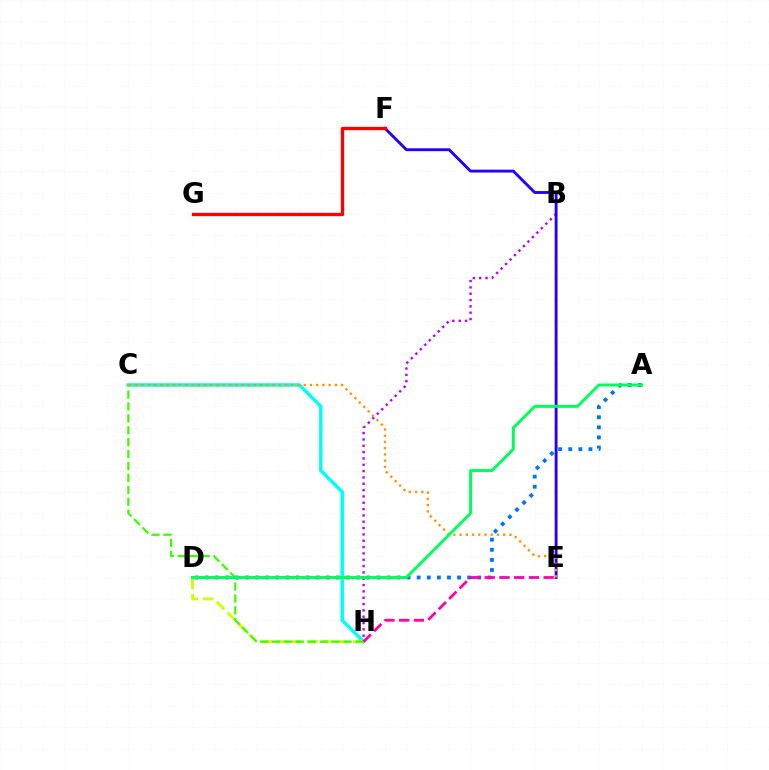{('C', 'H'): [{'color': '#00fff6', 'line_style': 'solid', 'thickness': 2.5}, {'color': '#3dff00', 'line_style': 'dashed', 'thickness': 1.62}], ('B', 'H'): [{'color': '#b900ff', 'line_style': 'dotted', 'thickness': 1.72}], ('D', 'H'): [{'color': '#d1ff00', 'line_style': 'dashed', 'thickness': 2.07}], ('E', 'F'): [{'color': '#2500ff', 'line_style': 'solid', 'thickness': 2.07}], ('A', 'D'): [{'color': '#0074ff', 'line_style': 'dotted', 'thickness': 2.74}, {'color': '#00ff5c', 'line_style': 'solid', 'thickness': 2.14}], ('C', 'E'): [{'color': '#ff9400', 'line_style': 'dotted', 'thickness': 1.69}], ('F', 'G'): [{'color': '#ff0000', 'line_style': 'solid', 'thickness': 2.38}], ('E', 'H'): [{'color': '#ff00ac', 'line_style': 'dashed', 'thickness': 2.0}]}